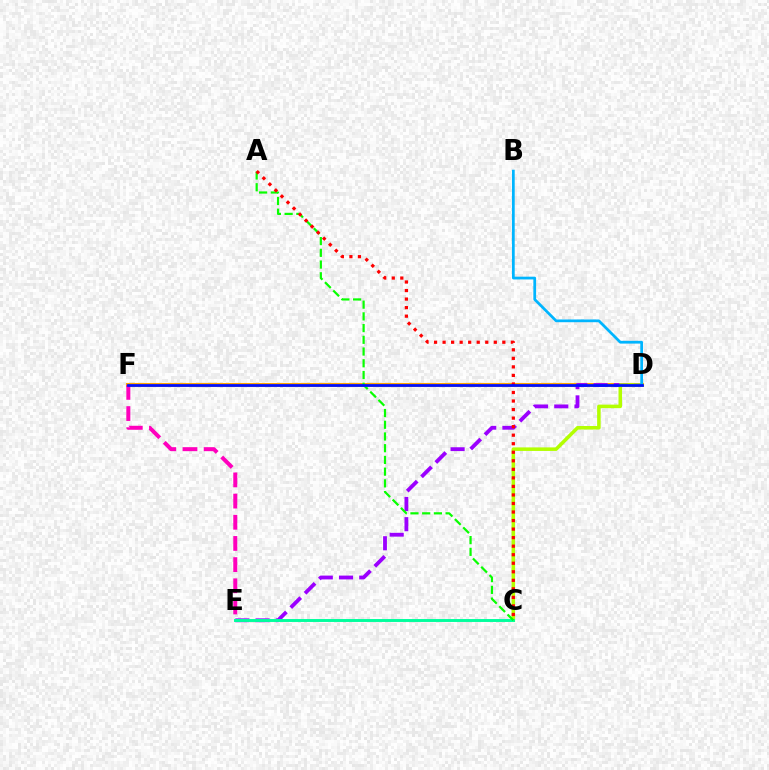{('D', 'F'): [{'color': '#ffa500', 'line_style': 'solid', 'thickness': 2.94}, {'color': '#0010ff', 'line_style': 'solid', 'thickness': 1.97}], ('D', 'E'): [{'color': '#9b00ff', 'line_style': 'dashed', 'thickness': 2.75}], ('C', 'D'): [{'color': '#b3ff00', 'line_style': 'solid', 'thickness': 2.55}], ('C', 'E'): [{'color': '#00ff9d', 'line_style': 'solid', 'thickness': 2.11}], ('A', 'C'): [{'color': '#08ff00', 'line_style': 'dashed', 'thickness': 1.59}, {'color': '#ff0000', 'line_style': 'dotted', 'thickness': 2.32}], ('B', 'D'): [{'color': '#00b5ff', 'line_style': 'solid', 'thickness': 1.98}], ('E', 'F'): [{'color': '#ff00bd', 'line_style': 'dashed', 'thickness': 2.88}]}